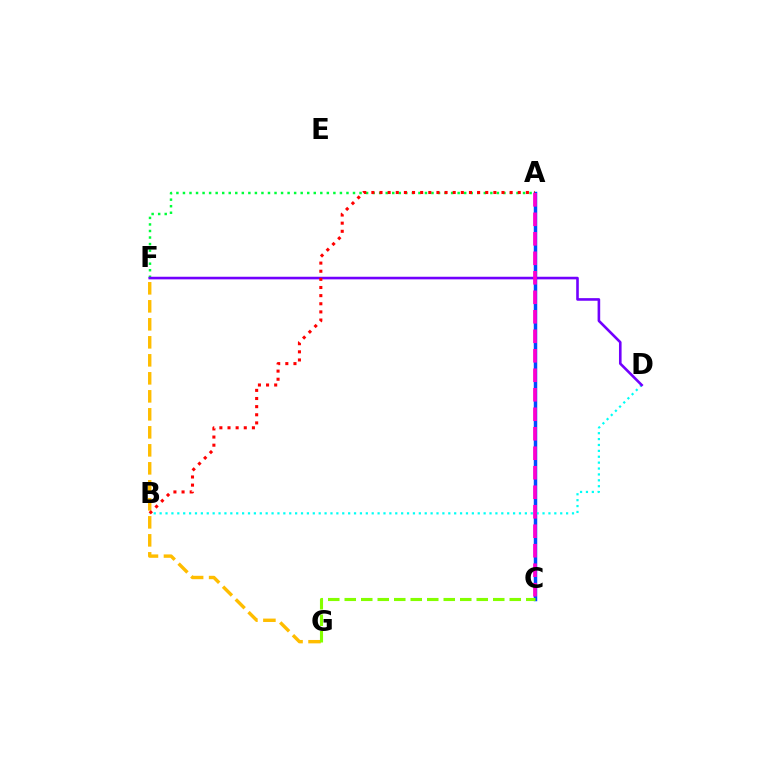{('A', 'F'): [{'color': '#00ff39', 'line_style': 'dotted', 'thickness': 1.78}], ('F', 'G'): [{'color': '#ffbd00', 'line_style': 'dashed', 'thickness': 2.45}], ('A', 'C'): [{'color': '#004bff', 'line_style': 'solid', 'thickness': 2.5}, {'color': '#ff00cf', 'line_style': 'dashed', 'thickness': 2.65}], ('B', 'D'): [{'color': '#00fff6', 'line_style': 'dotted', 'thickness': 1.6}], ('C', 'G'): [{'color': '#84ff00', 'line_style': 'dashed', 'thickness': 2.24}], ('D', 'F'): [{'color': '#7200ff', 'line_style': 'solid', 'thickness': 1.88}], ('A', 'B'): [{'color': '#ff0000', 'line_style': 'dotted', 'thickness': 2.21}]}